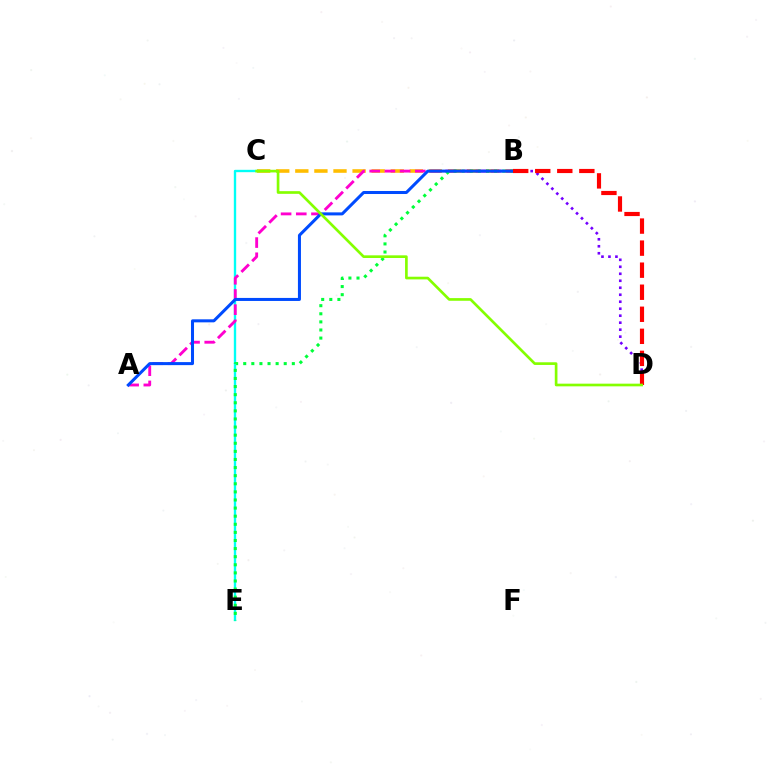{('B', 'C'): [{'color': '#ffbd00', 'line_style': 'dashed', 'thickness': 2.59}], ('C', 'E'): [{'color': '#00fff6', 'line_style': 'solid', 'thickness': 1.7}], ('A', 'B'): [{'color': '#ff00cf', 'line_style': 'dashed', 'thickness': 2.06}, {'color': '#004bff', 'line_style': 'solid', 'thickness': 2.18}], ('B', 'E'): [{'color': '#00ff39', 'line_style': 'dotted', 'thickness': 2.2}], ('B', 'D'): [{'color': '#7200ff', 'line_style': 'dotted', 'thickness': 1.9}, {'color': '#ff0000', 'line_style': 'dashed', 'thickness': 3.0}], ('C', 'D'): [{'color': '#84ff00', 'line_style': 'solid', 'thickness': 1.92}]}